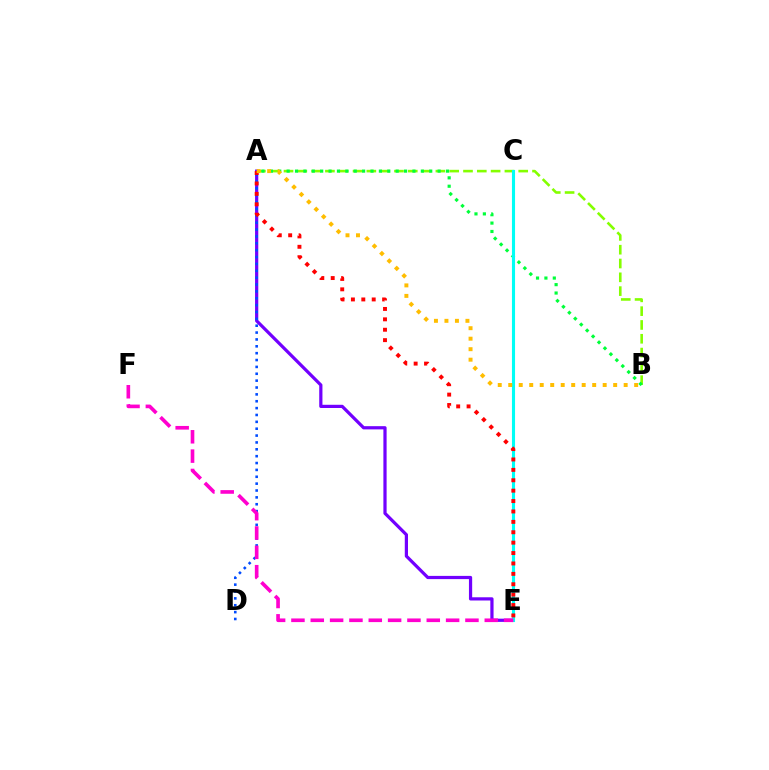{('A', 'B'): [{'color': '#84ff00', 'line_style': 'dashed', 'thickness': 1.88}, {'color': '#00ff39', 'line_style': 'dotted', 'thickness': 2.28}, {'color': '#ffbd00', 'line_style': 'dotted', 'thickness': 2.85}], ('A', 'E'): [{'color': '#7200ff', 'line_style': 'solid', 'thickness': 2.32}, {'color': '#ff0000', 'line_style': 'dotted', 'thickness': 2.83}], ('C', 'E'): [{'color': '#00fff6', 'line_style': 'solid', 'thickness': 2.24}], ('A', 'D'): [{'color': '#004bff', 'line_style': 'dotted', 'thickness': 1.87}], ('E', 'F'): [{'color': '#ff00cf', 'line_style': 'dashed', 'thickness': 2.63}]}